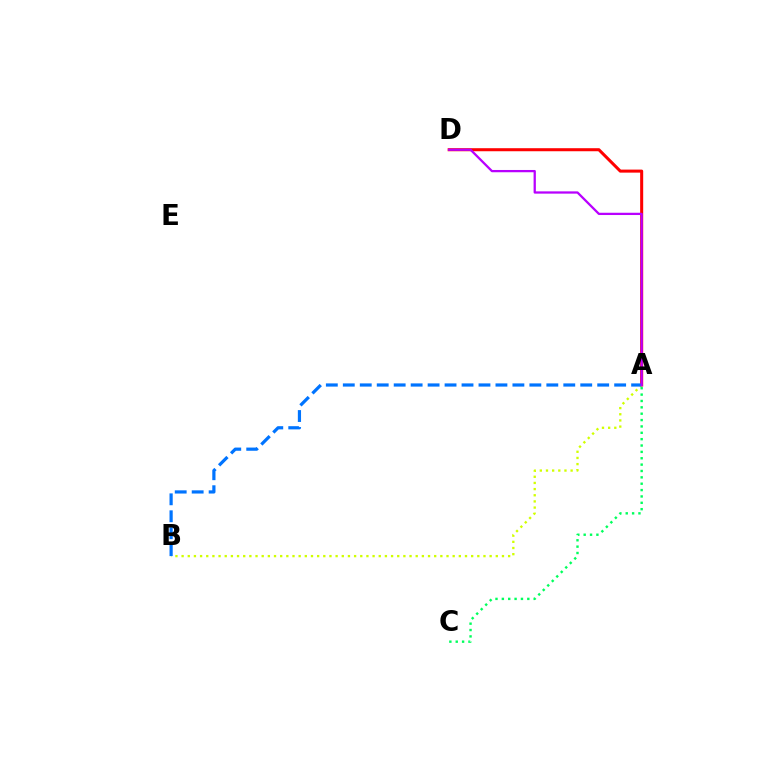{('A', 'D'): [{'color': '#ff0000', 'line_style': 'solid', 'thickness': 2.19}, {'color': '#b900ff', 'line_style': 'solid', 'thickness': 1.64}], ('A', 'B'): [{'color': '#d1ff00', 'line_style': 'dotted', 'thickness': 1.67}, {'color': '#0074ff', 'line_style': 'dashed', 'thickness': 2.3}], ('A', 'C'): [{'color': '#00ff5c', 'line_style': 'dotted', 'thickness': 1.73}]}